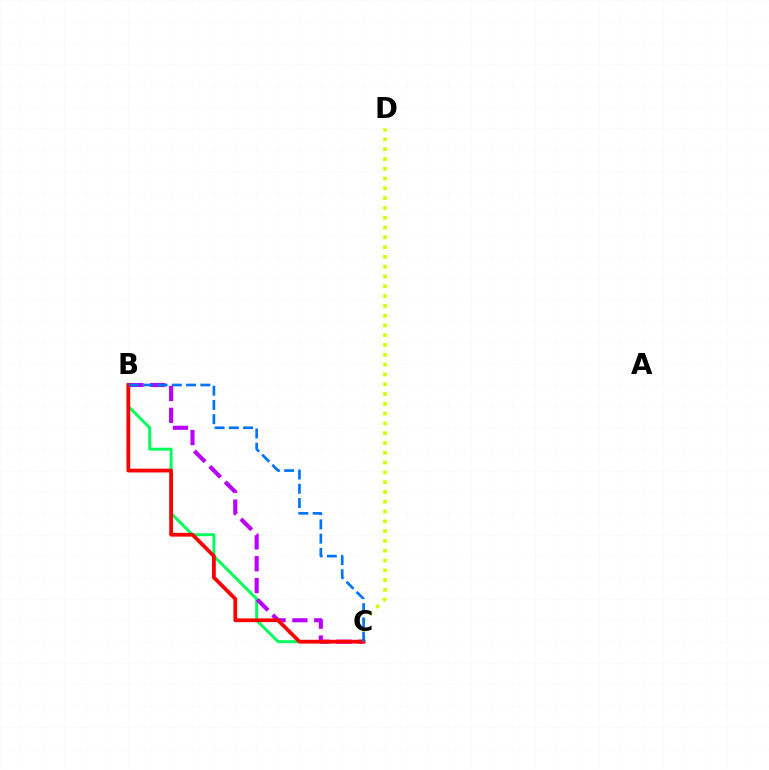{('C', 'D'): [{'color': '#d1ff00', 'line_style': 'dotted', 'thickness': 2.66}], ('B', 'C'): [{'color': '#00ff5c', 'line_style': 'solid', 'thickness': 2.12}, {'color': '#b900ff', 'line_style': 'dashed', 'thickness': 2.96}, {'color': '#ff0000', 'line_style': 'solid', 'thickness': 2.71}, {'color': '#0074ff', 'line_style': 'dashed', 'thickness': 1.94}]}